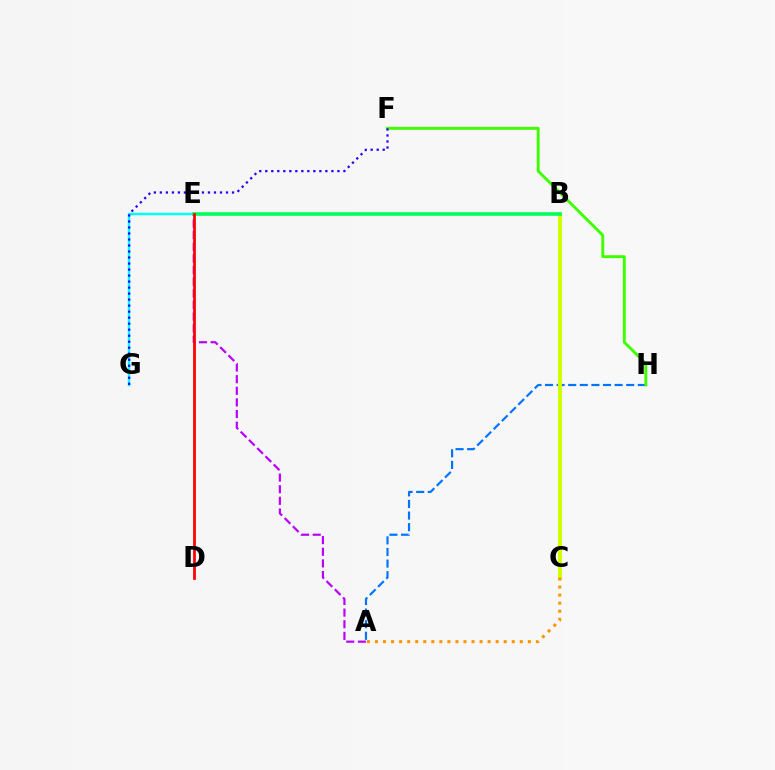{('A', 'H'): [{'color': '#0074ff', 'line_style': 'dashed', 'thickness': 1.57}], ('B', 'C'): [{'color': '#ff00ac', 'line_style': 'dotted', 'thickness': 2.79}, {'color': '#d1ff00', 'line_style': 'solid', 'thickness': 2.98}], ('E', 'G'): [{'color': '#00fff6', 'line_style': 'solid', 'thickness': 1.79}], ('F', 'H'): [{'color': '#3dff00', 'line_style': 'solid', 'thickness': 2.09}], ('A', 'E'): [{'color': '#b900ff', 'line_style': 'dashed', 'thickness': 1.58}], ('F', 'G'): [{'color': '#2500ff', 'line_style': 'dotted', 'thickness': 1.63}], ('B', 'E'): [{'color': '#00ff5c', 'line_style': 'solid', 'thickness': 2.59}], ('A', 'C'): [{'color': '#ff9400', 'line_style': 'dotted', 'thickness': 2.19}], ('D', 'E'): [{'color': '#ff0000', 'line_style': 'solid', 'thickness': 1.99}]}